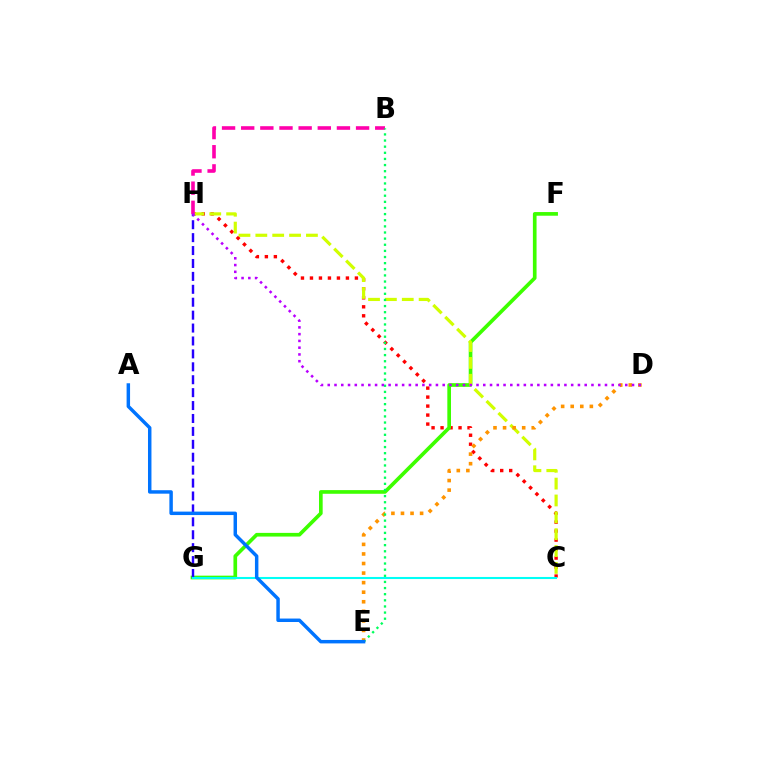{('C', 'H'): [{'color': '#ff0000', 'line_style': 'dotted', 'thickness': 2.44}, {'color': '#d1ff00', 'line_style': 'dashed', 'thickness': 2.29}], ('F', 'G'): [{'color': '#3dff00', 'line_style': 'solid', 'thickness': 2.64}], ('B', 'H'): [{'color': '#ff00ac', 'line_style': 'dashed', 'thickness': 2.6}], ('G', 'H'): [{'color': '#2500ff', 'line_style': 'dashed', 'thickness': 1.75}], ('D', 'E'): [{'color': '#ff9400', 'line_style': 'dotted', 'thickness': 2.6}], ('B', 'E'): [{'color': '#00ff5c', 'line_style': 'dotted', 'thickness': 1.67}], ('C', 'G'): [{'color': '#00fff6', 'line_style': 'solid', 'thickness': 1.5}], ('D', 'H'): [{'color': '#b900ff', 'line_style': 'dotted', 'thickness': 1.84}], ('A', 'E'): [{'color': '#0074ff', 'line_style': 'solid', 'thickness': 2.49}]}